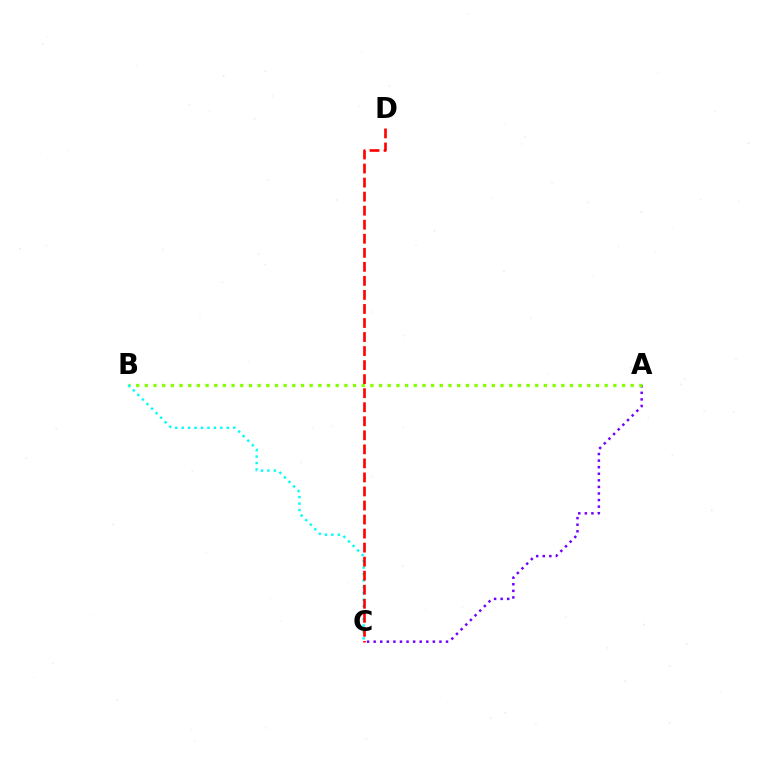{('A', 'C'): [{'color': '#7200ff', 'line_style': 'dotted', 'thickness': 1.79}], ('A', 'B'): [{'color': '#84ff00', 'line_style': 'dotted', 'thickness': 2.36}], ('B', 'C'): [{'color': '#00fff6', 'line_style': 'dotted', 'thickness': 1.75}], ('C', 'D'): [{'color': '#ff0000', 'line_style': 'dashed', 'thickness': 1.91}]}